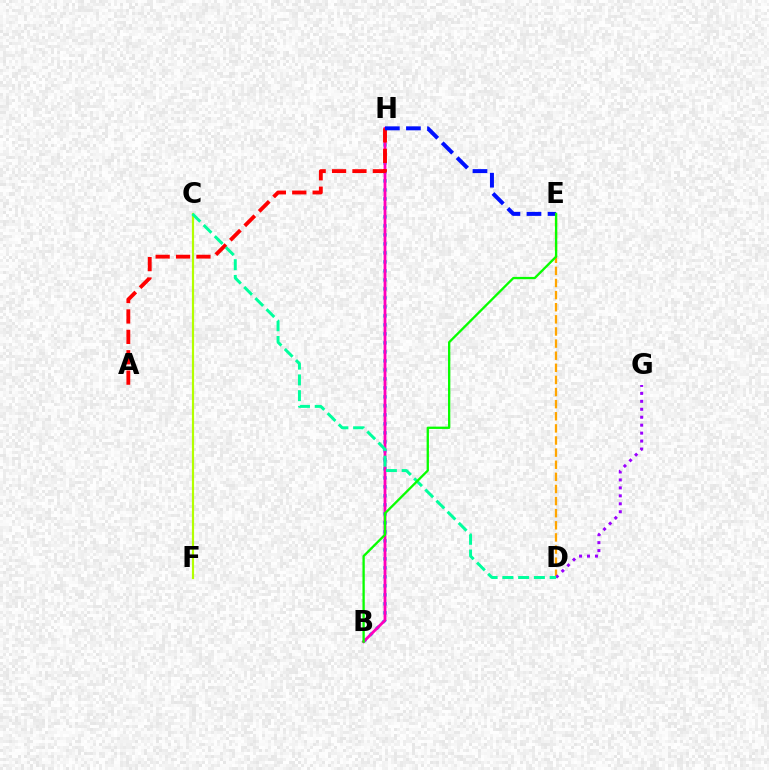{('D', 'E'): [{'color': '#ffa500', 'line_style': 'dashed', 'thickness': 1.65}], ('B', 'H'): [{'color': '#00b5ff', 'line_style': 'dotted', 'thickness': 2.44}, {'color': '#ff00bd', 'line_style': 'solid', 'thickness': 2.02}], ('C', 'F'): [{'color': '#b3ff00', 'line_style': 'solid', 'thickness': 1.57}], ('D', 'G'): [{'color': '#9b00ff', 'line_style': 'dotted', 'thickness': 2.16}], ('A', 'H'): [{'color': '#ff0000', 'line_style': 'dashed', 'thickness': 2.77}], ('E', 'H'): [{'color': '#0010ff', 'line_style': 'dashed', 'thickness': 2.86}], ('C', 'D'): [{'color': '#00ff9d', 'line_style': 'dashed', 'thickness': 2.14}], ('B', 'E'): [{'color': '#08ff00', 'line_style': 'solid', 'thickness': 1.66}]}